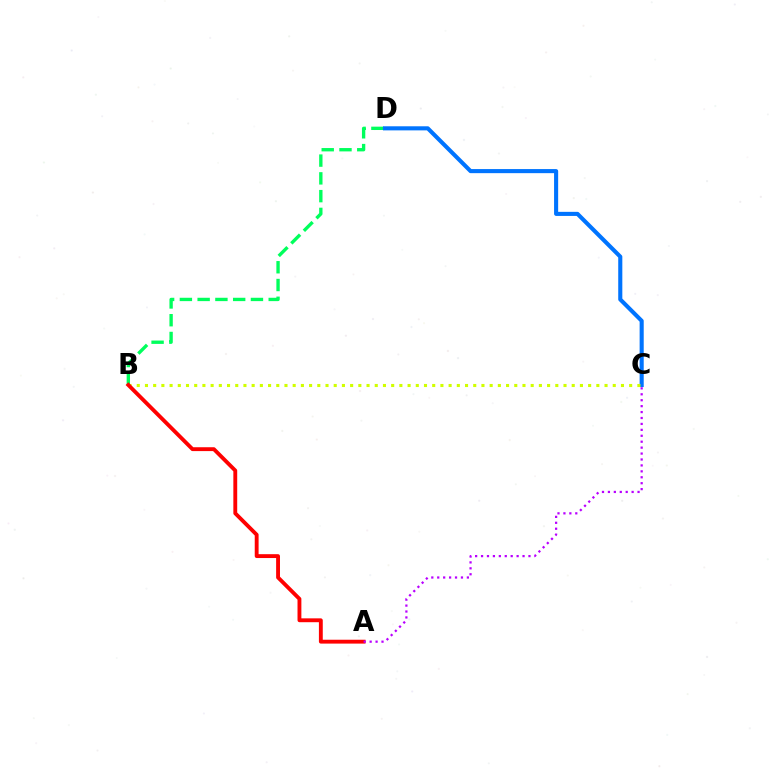{('B', 'D'): [{'color': '#00ff5c', 'line_style': 'dashed', 'thickness': 2.41}], ('C', 'D'): [{'color': '#0074ff', 'line_style': 'solid', 'thickness': 2.95}], ('B', 'C'): [{'color': '#d1ff00', 'line_style': 'dotted', 'thickness': 2.23}], ('A', 'B'): [{'color': '#ff0000', 'line_style': 'solid', 'thickness': 2.78}], ('A', 'C'): [{'color': '#b900ff', 'line_style': 'dotted', 'thickness': 1.61}]}